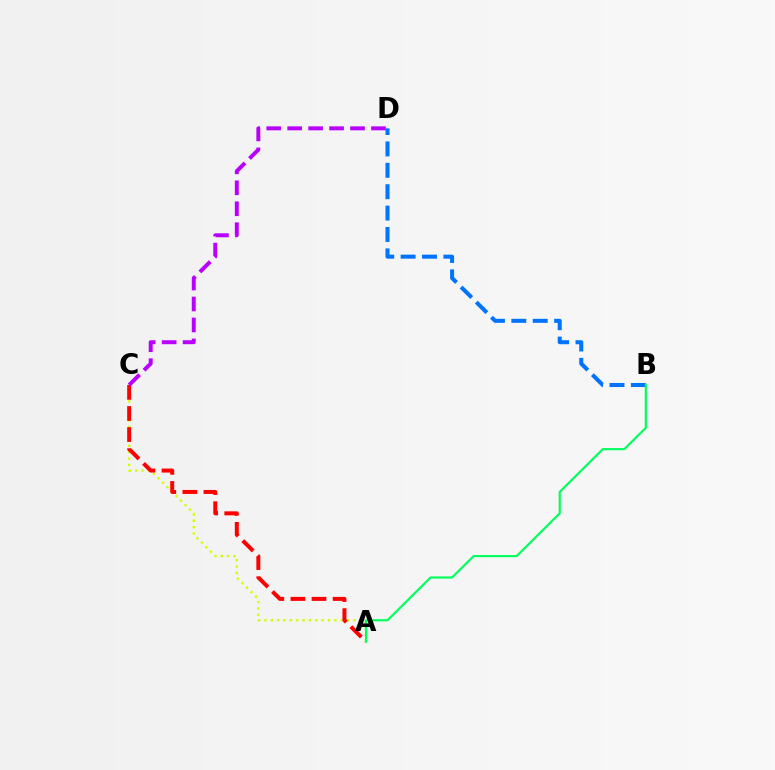{('A', 'C'): [{'color': '#d1ff00', 'line_style': 'dotted', 'thickness': 1.73}, {'color': '#ff0000', 'line_style': 'dashed', 'thickness': 2.87}], ('B', 'D'): [{'color': '#0074ff', 'line_style': 'dashed', 'thickness': 2.91}], ('A', 'B'): [{'color': '#00ff5c', 'line_style': 'solid', 'thickness': 1.56}], ('C', 'D'): [{'color': '#b900ff', 'line_style': 'dashed', 'thickness': 2.85}]}